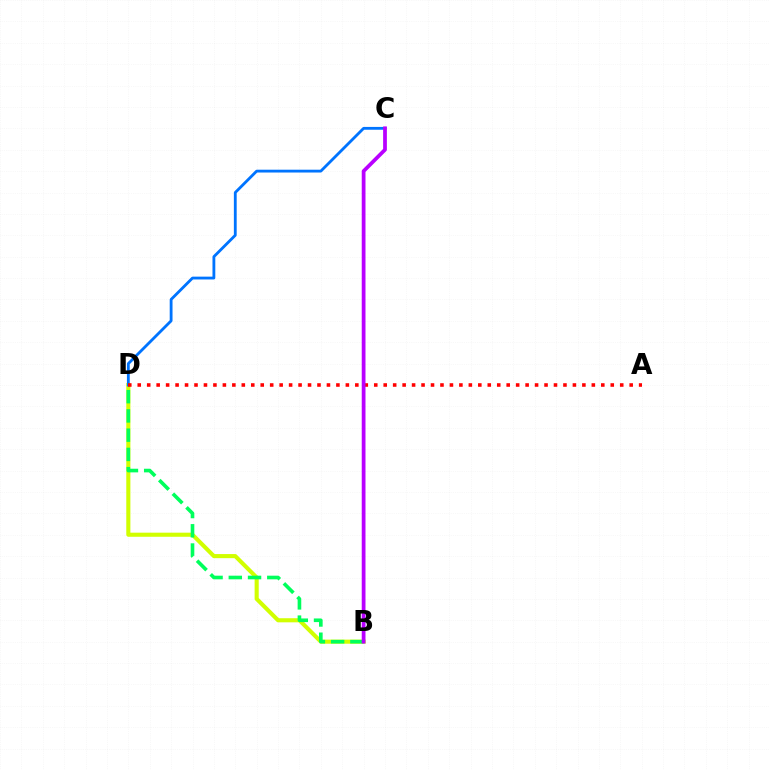{('B', 'D'): [{'color': '#d1ff00', 'line_style': 'solid', 'thickness': 2.95}, {'color': '#00ff5c', 'line_style': 'dashed', 'thickness': 2.61}], ('C', 'D'): [{'color': '#0074ff', 'line_style': 'solid', 'thickness': 2.03}], ('A', 'D'): [{'color': '#ff0000', 'line_style': 'dotted', 'thickness': 2.57}], ('B', 'C'): [{'color': '#b900ff', 'line_style': 'solid', 'thickness': 2.7}]}